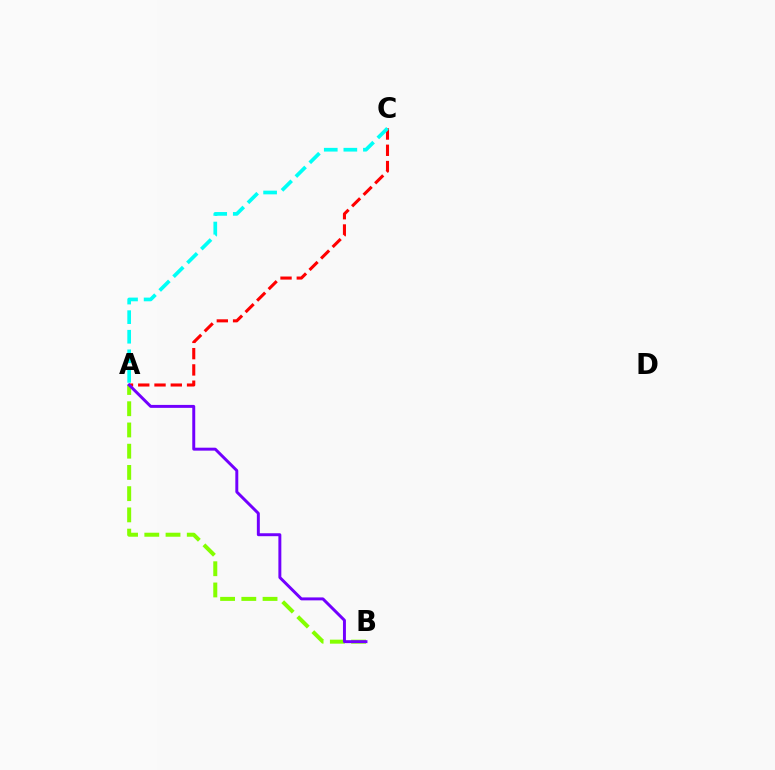{('A', 'C'): [{'color': '#ff0000', 'line_style': 'dashed', 'thickness': 2.21}, {'color': '#00fff6', 'line_style': 'dashed', 'thickness': 2.66}], ('A', 'B'): [{'color': '#84ff00', 'line_style': 'dashed', 'thickness': 2.88}, {'color': '#7200ff', 'line_style': 'solid', 'thickness': 2.12}]}